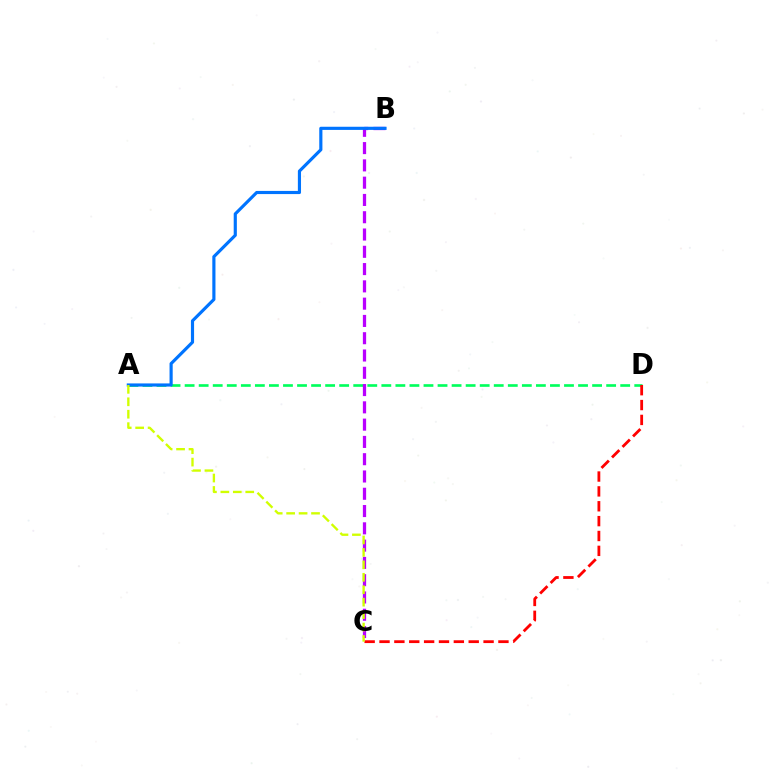{('A', 'D'): [{'color': '#00ff5c', 'line_style': 'dashed', 'thickness': 1.91}], ('B', 'C'): [{'color': '#b900ff', 'line_style': 'dashed', 'thickness': 2.35}], ('C', 'D'): [{'color': '#ff0000', 'line_style': 'dashed', 'thickness': 2.02}], ('A', 'B'): [{'color': '#0074ff', 'line_style': 'solid', 'thickness': 2.27}], ('A', 'C'): [{'color': '#d1ff00', 'line_style': 'dashed', 'thickness': 1.69}]}